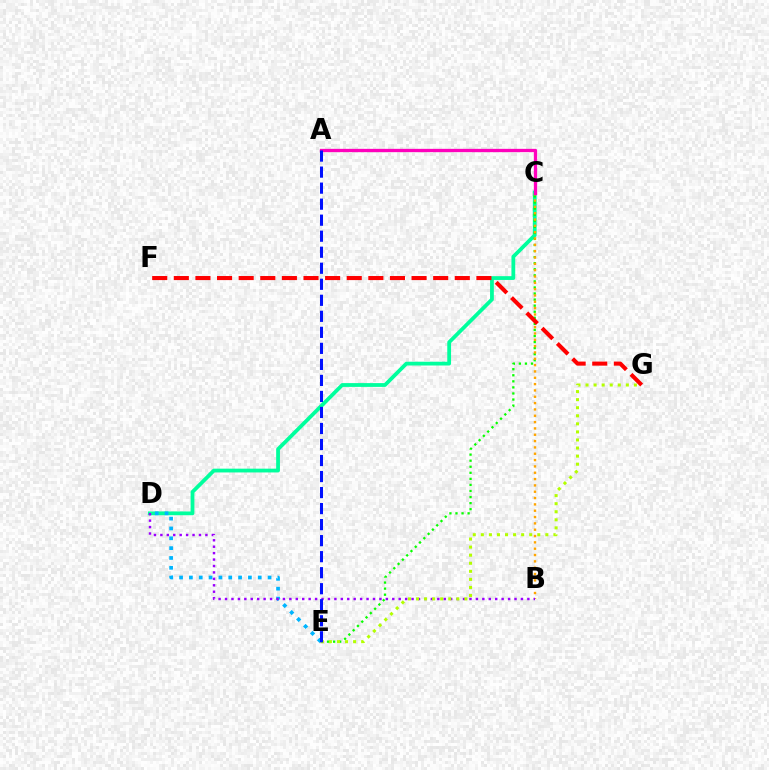{('C', 'D'): [{'color': '#00ff9d', 'line_style': 'solid', 'thickness': 2.73}], ('C', 'E'): [{'color': '#08ff00', 'line_style': 'dotted', 'thickness': 1.65}], ('D', 'E'): [{'color': '#00b5ff', 'line_style': 'dotted', 'thickness': 2.67}], ('B', 'C'): [{'color': '#ffa500', 'line_style': 'dotted', 'thickness': 1.72}], ('B', 'D'): [{'color': '#9b00ff', 'line_style': 'dotted', 'thickness': 1.75}], ('E', 'G'): [{'color': '#b3ff00', 'line_style': 'dotted', 'thickness': 2.19}], ('A', 'C'): [{'color': '#ff00bd', 'line_style': 'solid', 'thickness': 2.38}], ('F', 'G'): [{'color': '#ff0000', 'line_style': 'dashed', 'thickness': 2.94}], ('A', 'E'): [{'color': '#0010ff', 'line_style': 'dashed', 'thickness': 2.18}]}